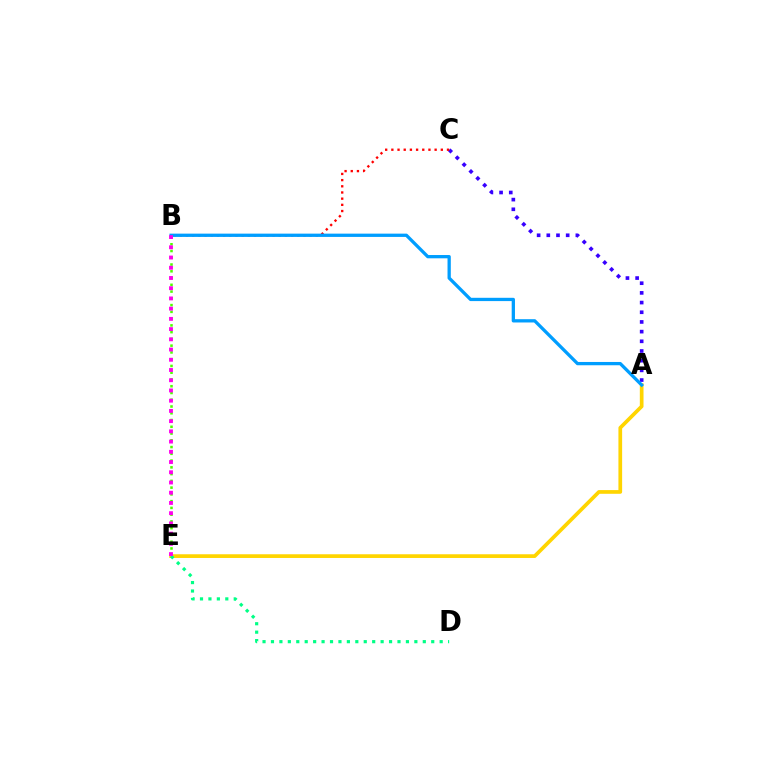{('A', 'C'): [{'color': '#3700ff', 'line_style': 'dotted', 'thickness': 2.63}], ('B', 'C'): [{'color': '#ff0000', 'line_style': 'dotted', 'thickness': 1.68}], ('B', 'E'): [{'color': '#4fff00', 'line_style': 'dotted', 'thickness': 1.84}, {'color': '#ff00ed', 'line_style': 'dotted', 'thickness': 2.78}], ('A', 'E'): [{'color': '#ffd500', 'line_style': 'solid', 'thickness': 2.67}], ('A', 'B'): [{'color': '#009eff', 'line_style': 'solid', 'thickness': 2.37}], ('D', 'E'): [{'color': '#00ff86', 'line_style': 'dotted', 'thickness': 2.29}]}